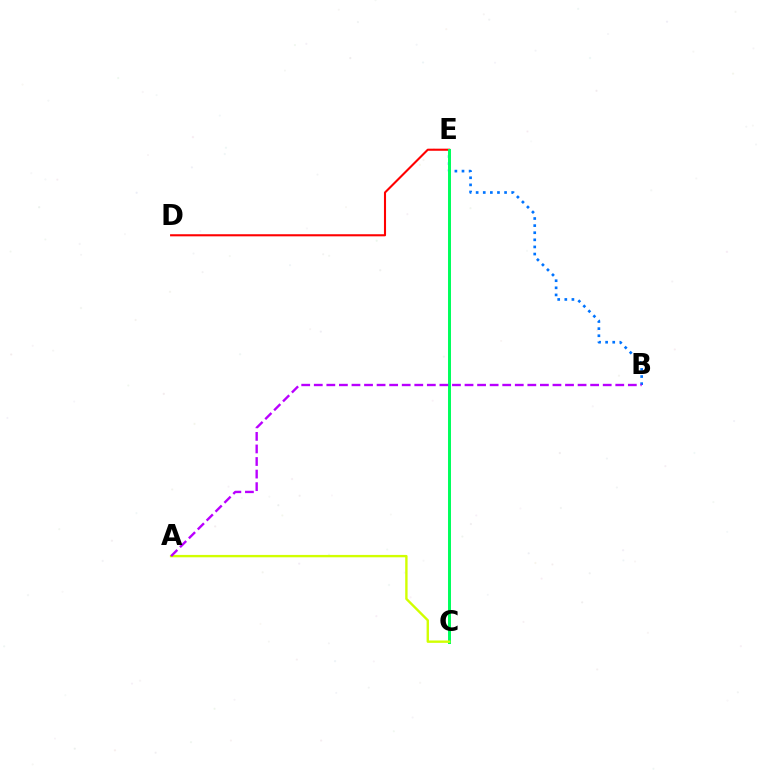{('B', 'E'): [{'color': '#0074ff', 'line_style': 'dotted', 'thickness': 1.93}], ('D', 'E'): [{'color': '#ff0000', 'line_style': 'solid', 'thickness': 1.51}], ('C', 'E'): [{'color': '#00ff5c', 'line_style': 'solid', 'thickness': 2.15}], ('A', 'C'): [{'color': '#d1ff00', 'line_style': 'solid', 'thickness': 1.71}], ('A', 'B'): [{'color': '#b900ff', 'line_style': 'dashed', 'thickness': 1.71}]}